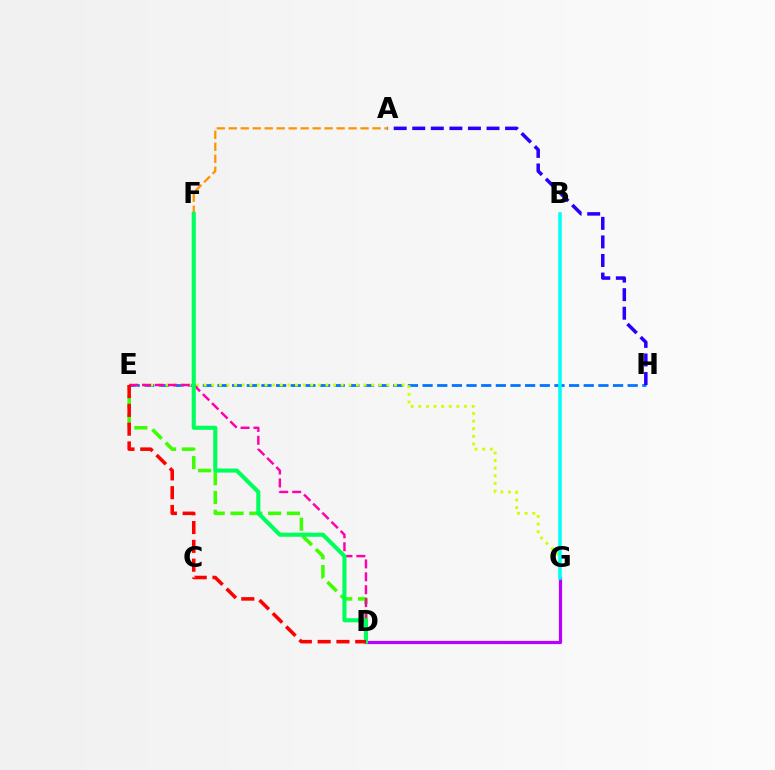{('D', 'E'): [{'color': '#3dff00', 'line_style': 'dashed', 'thickness': 2.55}, {'color': '#ff00ac', 'line_style': 'dashed', 'thickness': 1.75}, {'color': '#ff0000', 'line_style': 'dashed', 'thickness': 2.55}], ('E', 'H'): [{'color': '#0074ff', 'line_style': 'dashed', 'thickness': 1.99}], ('A', 'H'): [{'color': '#2500ff', 'line_style': 'dashed', 'thickness': 2.52}], ('E', 'G'): [{'color': '#d1ff00', 'line_style': 'dotted', 'thickness': 2.07}], ('D', 'G'): [{'color': '#b900ff', 'line_style': 'solid', 'thickness': 2.3}], ('A', 'F'): [{'color': '#ff9400', 'line_style': 'dashed', 'thickness': 1.63}], ('B', 'G'): [{'color': '#00fff6', 'line_style': 'solid', 'thickness': 2.54}], ('D', 'F'): [{'color': '#00ff5c', 'line_style': 'solid', 'thickness': 2.95}]}